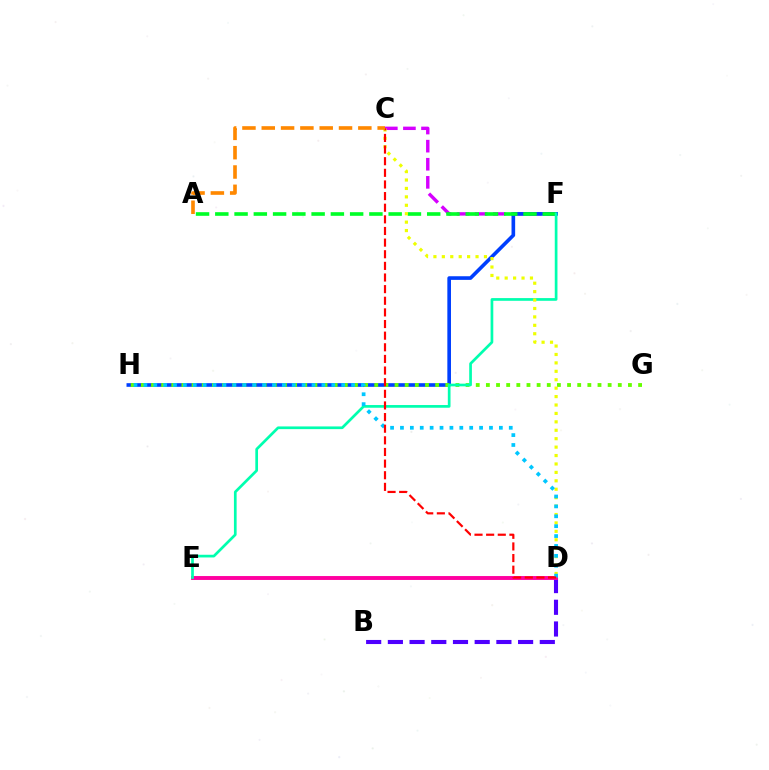{('C', 'F'): [{'color': '#d600ff', 'line_style': 'dashed', 'thickness': 2.46}], ('B', 'D'): [{'color': '#4f00ff', 'line_style': 'dashed', 'thickness': 2.95}], ('F', 'H'): [{'color': '#003fff', 'line_style': 'solid', 'thickness': 2.62}], ('G', 'H'): [{'color': '#66ff00', 'line_style': 'dotted', 'thickness': 2.76}], ('A', 'F'): [{'color': '#00ff27', 'line_style': 'dashed', 'thickness': 2.62}], ('D', 'E'): [{'color': '#ff00a0', 'line_style': 'solid', 'thickness': 2.81}], ('E', 'F'): [{'color': '#00ffaf', 'line_style': 'solid', 'thickness': 1.94}], ('C', 'D'): [{'color': '#eeff00', 'line_style': 'dotted', 'thickness': 2.29}, {'color': '#ff0000', 'line_style': 'dashed', 'thickness': 1.58}], ('D', 'H'): [{'color': '#00c7ff', 'line_style': 'dotted', 'thickness': 2.69}], ('A', 'C'): [{'color': '#ff8800', 'line_style': 'dashed', 'thickness': 2.62}]}